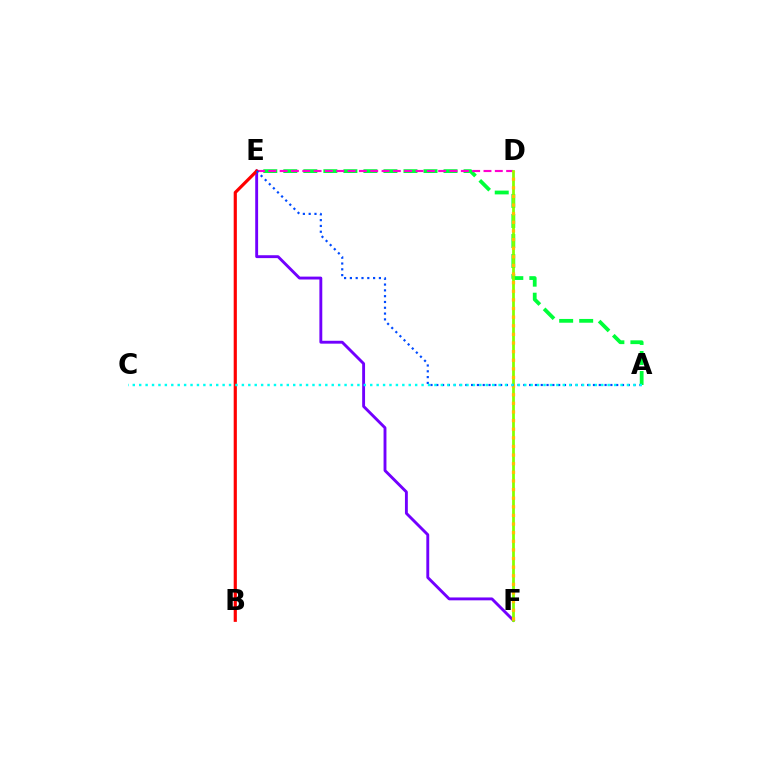{('A', 'E'): [{'color': '#00ff39', 'line_style': 'dashed', 'thickness': 2.72}, {'color': '#004bff', 'line_style': 'dotted', 'thickness': 1.58}], ('D', 'E'): [{'color': '#ff00cf', 'line_style': 'dashed', 'thickness': 1.54}], ('E', 'F'): [{'color': '#7200ff', 'line_style': 'solid', 'thickness': 2.08}], ('D', 'F'): [{'color': '#84ff00', 'line_style': 'solid', 'thickness': 1.99}, {'color': '#ffbd00', 'line_style': 'dotted', 'thickness': 2.34}], ('B', 'E'): [{'color': '#ff0000', 'line_style': 'solid', 'thickness': 2.28}], ('A', 'C'): [{'color': '#00fff6', 'line_style': 'dotted', 'thickness': 1.74}]}